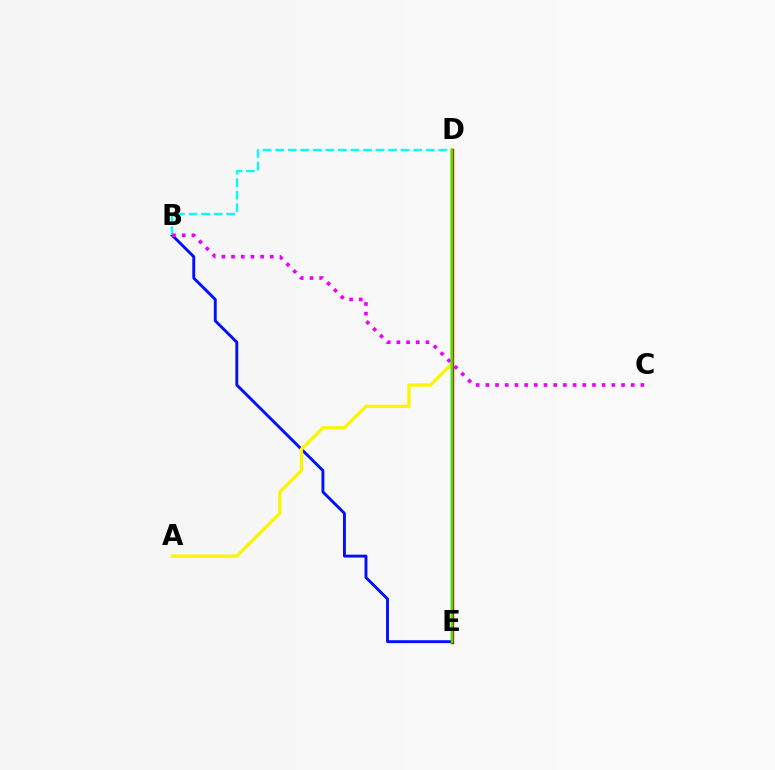{('B', 'E'): [{'color': '#0010ff', 'line_style': 'solid', 'thickness': 2.08}], ('B', 'D'): [{'color': '#00fff6', 'line_style': 'dashed', 'thickness': 1.7}], ('A', 'D'): [{'color': '#fcf500', 'line_style': 'solid', 'thickness': 2.36}], ('D', 'E'): [{'color': '#ff0000', 'line_style': 'solid', 'thickness': 2.46}, {'color': '#08ff00', 'line_style': 'solid', 'thickness': 1.61}], ('B', 'C'): [{'color': '#ee00ff', 'line_style': 'dotted', 'thickness': 2.63}]}